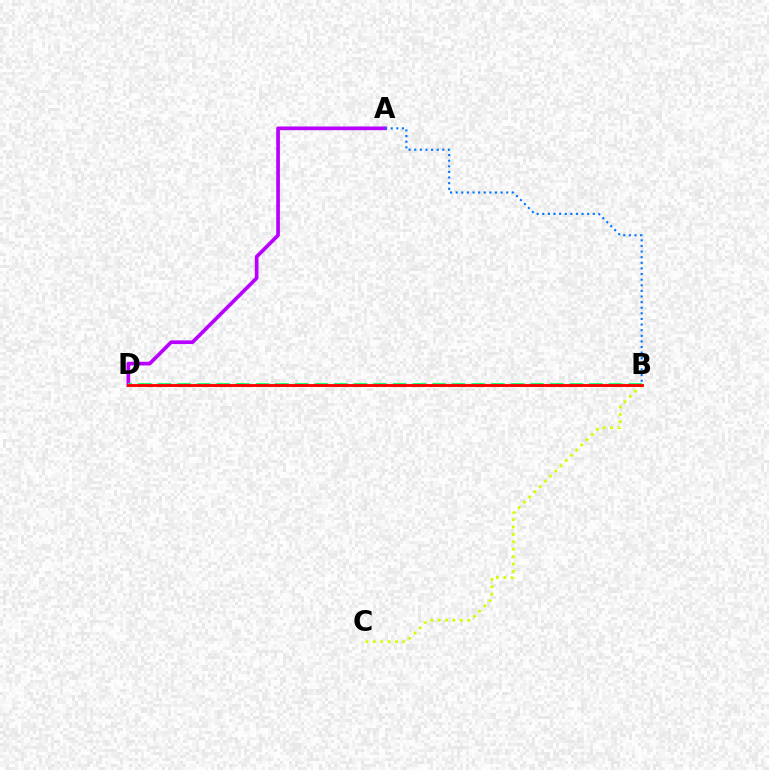{('B', 'C'): [{'color': '#d1ff00', 'line_style': 'dotted', 'thickness': 2.0}], ('A', 'D'): [{'color': '#b900ff', 'line_style': 'solid', 'thickness': 2.66}], ('B', 'D'): [{'color': '#00ff5c', 'line_style': 'dashed', 'thickness': 2.66}, {'color': '#ff0000', 'line_style': 'solid', 'thickness': 2.06}], ('A', 'B'): [{'color': '#0074ff', 'line_style': 'dotted', 'thickness': 1.53}]}